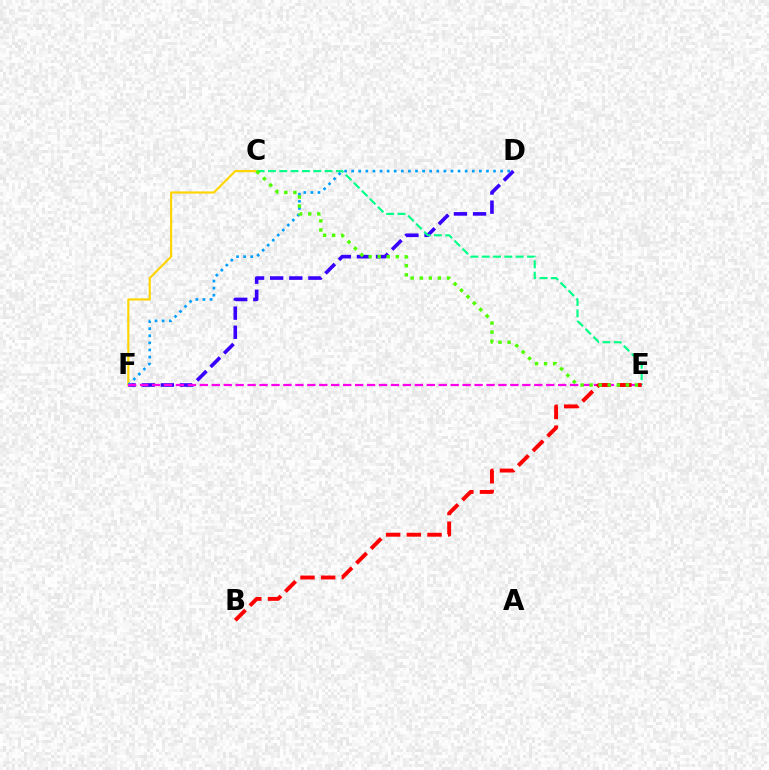{('C', 'F'): [{'color': '#ffd500', 'line_style': 'solid', 'thickness': 1.55}], ('D', 'F'): [{'color': '#3700ff', 'line_style': 'dashed', 'thickness': 2.6}, {'color': '#009eff', 'line_style': 'dotted', 'thickness': 1.93}], ('C', 'E'): [{'color': '#00ff86', 'line_style': 'dashed', 'thickness': 1.54}, {'color': '#4fff00', 'line_style': 'dotted', 'thickness': 2.46}], ('E', 'F'): [{'color': '#ff00ed', 'line_style': 'dashed', 'thickness': 1.62}], ('B', 'E'): [{'color': '#ff0000', 'line_style': 'dashed', 'thickness': 2.81}]}